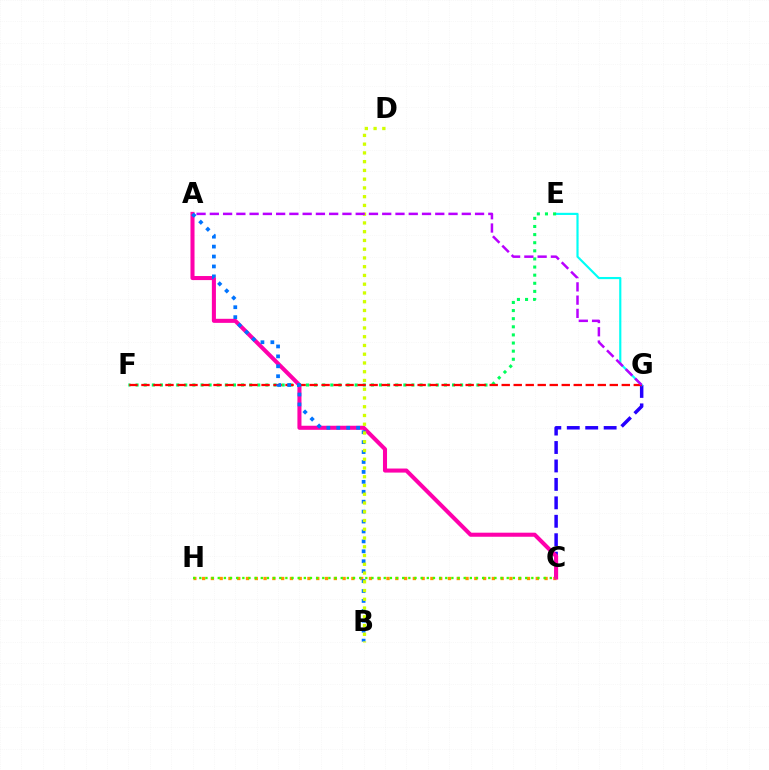{('C', 'H'): [{'color': '#ff9400', 'line_style': 'dotted', 'thickness': 2.39}, {'color': '#3dff00', 'line_style': 'dotted', 'thickness': 1.67}], ('C', 'G'): [{'color': '#2500ff', 'line_style': 'dashed', 'thickness': 2.51}], ('A', 'C'): [{'color': '#ff00ac', 'line_style': 'solid', 'thickness': 2.92}], ('E', 'G'): [{'color': '#00fff6', 'line_style': 'solid', 'thickness': 1.56}], ('E', 'F'): [{'color': '#00ff5c', 'line_style': 'dotted', 'thickness': 2.2}], ('F', 'G'): [{'color': '#ff0000', 'line_style': 'dashed', 'thickness': 1.63}], ('A', 'B'): [{'color': '#0074ff', 'line_style': 'dotted', 'thickness': 2.7}], ('B', 'D'): [{'color': '#d1ff00', 'line_style': 'dotted', 'thickness': 2.38}], ('A', 'G'): [{'color': '#b900ff', 'line_style': 'dashed', 'thickness': 1.8}]}